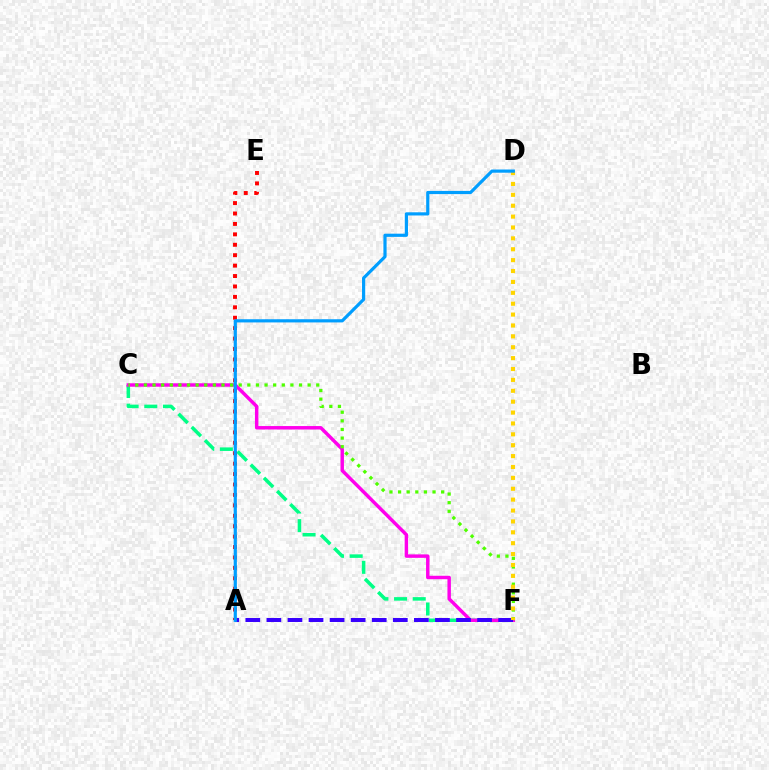{('C', 'F'): [{'color': '#00ff86', 'line_style': 'dashed', 'thickness': 2.54}, {'color': '#ff00ed', 'line_style': 'solid', 'thickness': 2.48}, {'color': '#4fff00', 'line_style': 'dotted', 'thickness': 2.34}], ('A', 'F'): [{'color': '#3700ff', 'line_style': 'dashed', 'thickness': 2.86}], ('A', 'E'): [{'color': '#ff0000', 'line_style': 'dotted', 'thickness': 2.83}], ('D', 'F'): [{'color': '#ffd500', 'line_style': 'dotted', 'thickness': 2.96}], ('A', 'D'): [{'color': '#009eff', 'line_style': 'solid', 'thickness': 2.29}]}